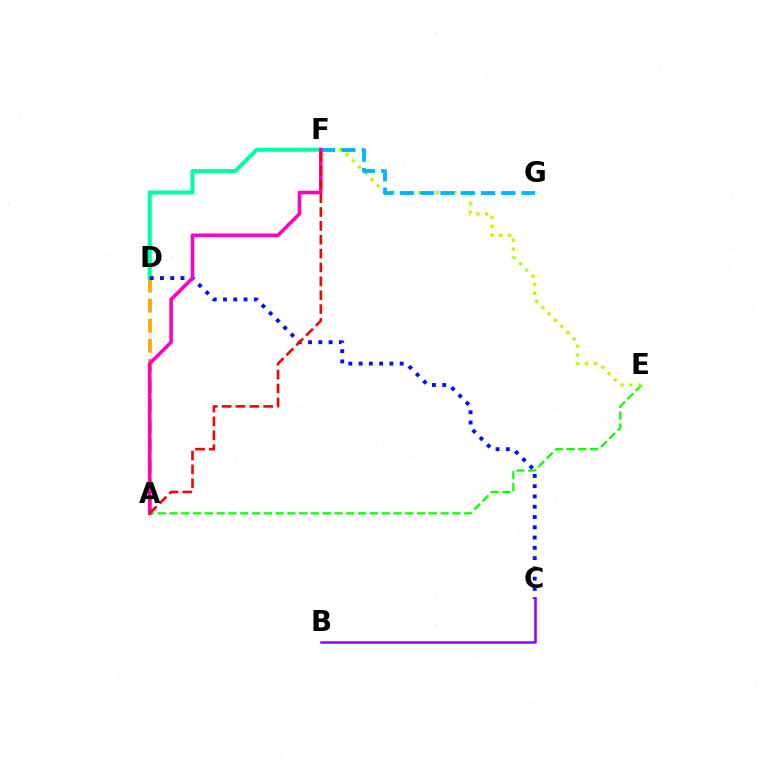{('A', 'D'): [{'color': '#ffa500', 'line_style': 'dashed', 'thickness': 2.72}], ('A', 'E'): [{'color': '#08ff00', 'line_style': 'dashed', 'thickness': 1.6}], ('E', 'F'): [{'color': '#b3ff00', 'line_style': 'dotted', 'thickness': 2.4}], ('D', 'F'): [{'color': '#00ff9d', 'line_style': 'solid', 'thickness': 2.94}], ('F', 'G'): [{'color': '#00b5ff', 'line_style': 'dashed', 'thickness': 2.76}], ('C', 'D'): [{'color': '#0010ff', 'line_style': 'dotted', 'thickness': 2.79}], ('A', 'F'): [{'color': '#ff00bd', 'line_style': 'solid', 'thickness': 2.58}, {'color': '#ff0000', 'line_style': 'dashed', 'thickness': 1.88}], ('B', 'C'): [{'color': '#9b00ff', 'line_style': 'solid', 'thickness': 1.83}]}